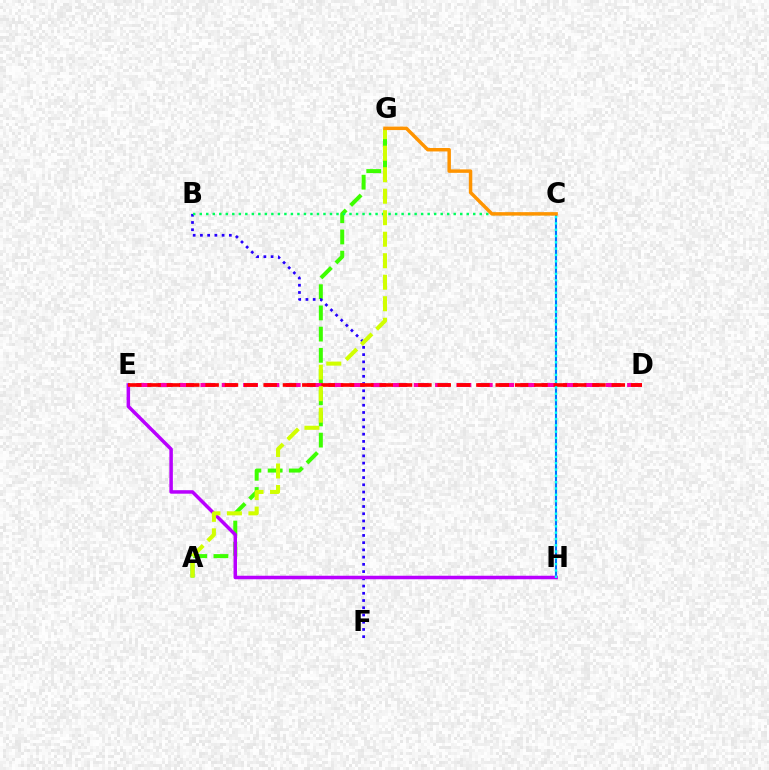{('A', 'G'): [{'color': '#3dff00', 'line_style': 'dashed', 'thickness': 2.88}, {'color': '#d1ff00', 'line_style': 'dashed', 'thickness': 2.92}], ('C', 'H'): [{'color': '#0074ff', 'line_style': 'solid', 'thickness': 1.51}, {'color': '#00fff6', 'line_style': 'dotted', 'thickness': 1.71}], ('B', 'F'): [{'color': '#2500ff', 'line_style': 'dotted', 'thickness': 1.96}], ('D', 'E'): [{'color': '#ff00ac', 'line_style': 'dashed', 'thickness': 2.9}, {'color': '#ff0000', 'line_style': 'dashed', 'thickness': 2.63}], ('E', 'H'): [{'color': '#b900ff', 'line_style': 'solid', 'thickness': 2.52}], ('B', 'C'): [{'color': '#00ff5c', 'line_style': 'dotted', 'thickness': 1.77}], ('C', 'G'): [{'color': '#ff9400', 'line_style': 'solid', 'thickness': 2.49}]}